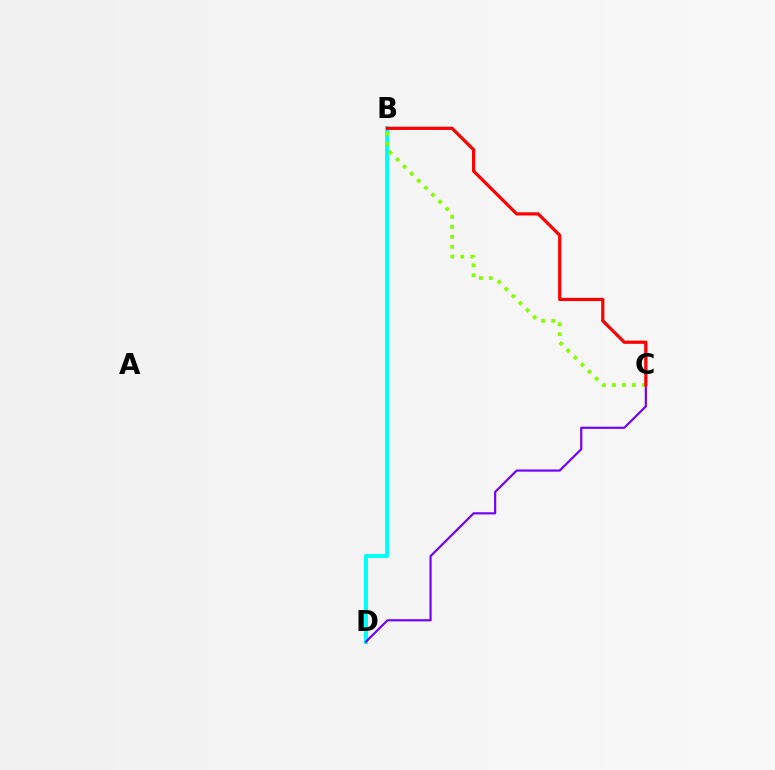{('B', 'D'): [{'color': '#00fff6', 'line_style': 'solid', 'thickness': 2.91}], ('C', 'D'): [{'color': '#7200ff', 'line_style': 'solid', 'thickness': 1.57}], ('B', 'C'): [{'color': '#84ff00', 'line_style': 'dotted', 'thickness': 2.71}, {'color': '#ff0000', 'line_style': 'solid', 'thickness': 2.31}]}